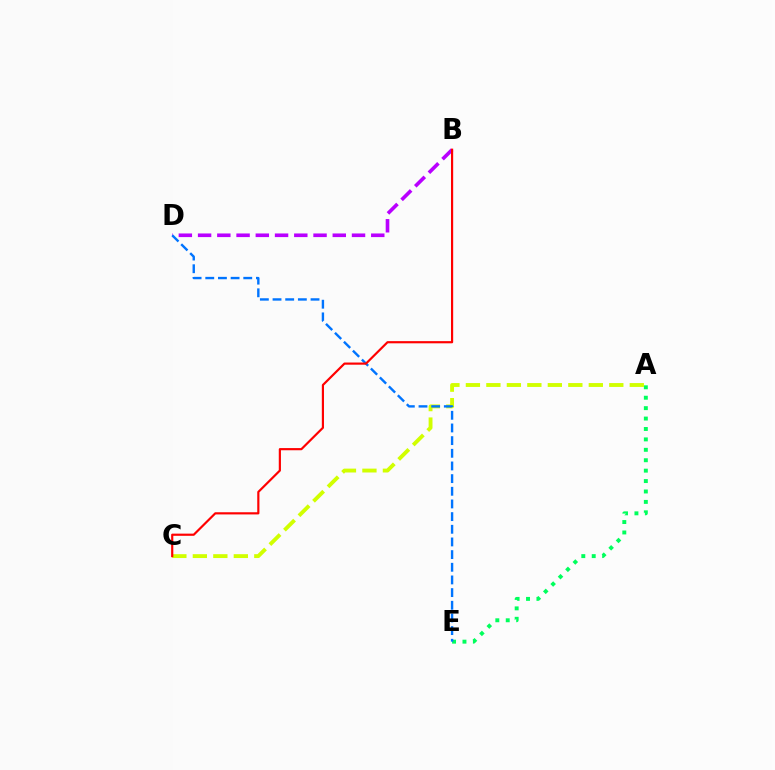{('A', 'E'): [{'color': '#00ff5c', 'line_style': 'dotted', 'thickness': 2.83}], ('B', 'D'): [{'color': '#b900ff', 'line_style': 'dashed', 'thickness': 2.61}], ('A', 'C'): [{'color': '#d1ff00', 'line_style': 'dashed', 'thickness': 2.78}], ('D', 'E'): [{'color': '#0074ff', 'line_style': 'dashed', 'thickness': 1.72}], ('B', 'C'): [{'color': '#ff0000', 'line_style': 'solid', 'thickness': 1.57}]}